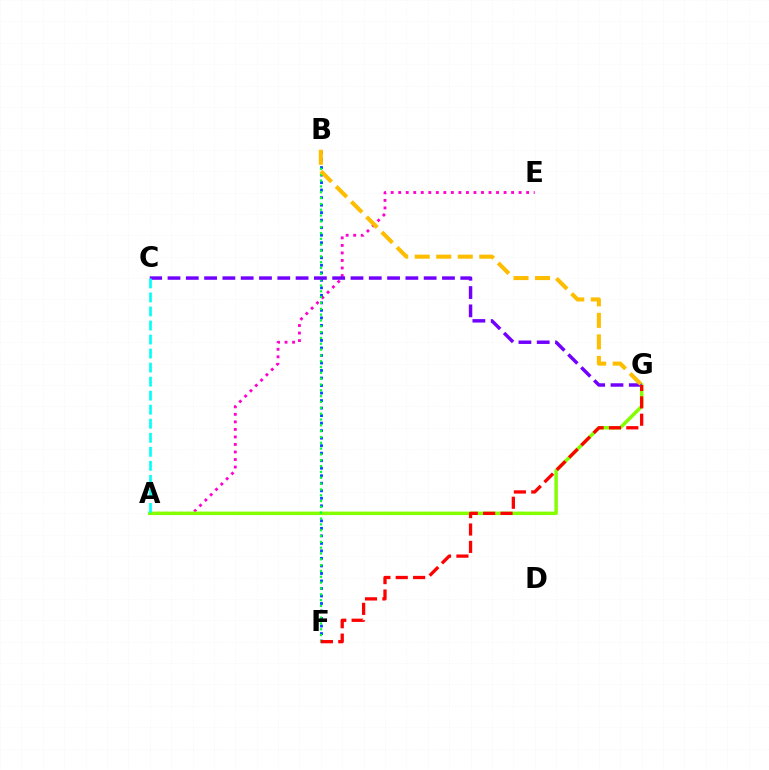{('A', 'E'): [{'color': '#ff00cf', 'line_style': 'dotted', 'thickness': 2.04}], ('B', 'F'): [{'color': '#004bff', 'line_style': 'dotted', 'thickness': 2.04}, {'color': '#00ff39', 'line_style': 'dotted', 'thickness': 1.58}], ('A', 'G'): [{'color': '#84ff00', 'line_style': 'solid', 'thickness': 2.5}], ('C', 'G'): [{'color': '#7200ff', 'line_style': 'dashed', 'thickness': 2.49}], ('A', 'C'): [{'color': '#00fff6', 'line_style': 'dashed', 'thickness': 1.91}], ('F', 'G'): [{'color': '#ff0000', 'line_style': 'dashed', 'thickness': 2.36}], ('B', 'G'): [{'color': '#ffbd00', 'line_style': 'dashed', 'thickness': 2.92}]}